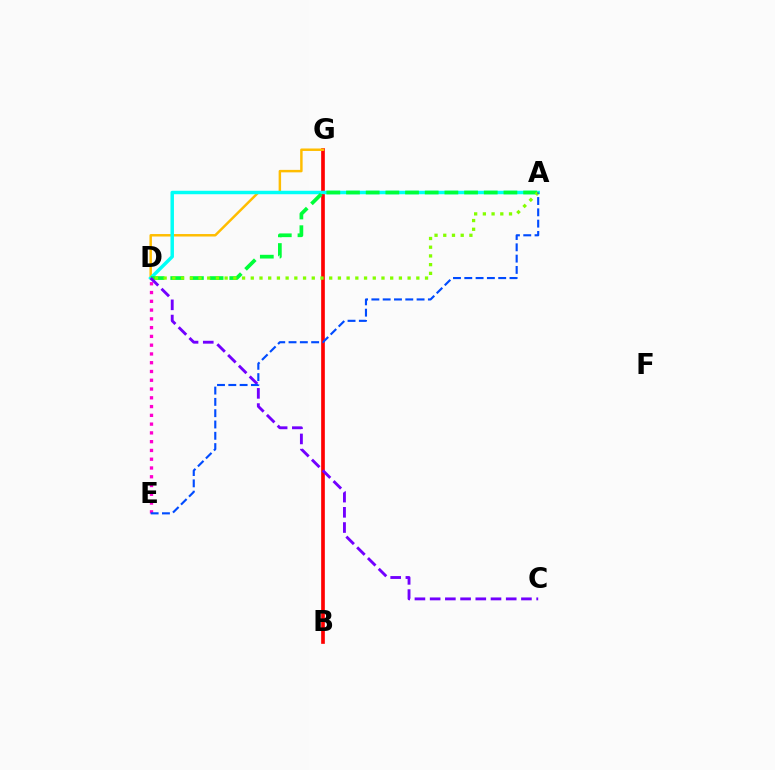{('B', 'G'): [{'color': '#ff0000', 'line_style': 'solid', 'thickness': 2.65}], ('D', 'G'): [{'color': '#ffbd00', 'line_style': 'solid', 'thickness': 1.78}], ('A', 'D'): [{'color': '#00fff6', 'line_style': 'solid', 'thickness': 2.49}, {'color': '#00ff39', 'line_style': 'dashed', 'thickness': 2.67}, {'color': '#84ff00', 'line_style': 'dotted', 'thickness': 2.37}], ('D', 'E'): [{'color': '#ff00cf', 'line_style': 'dotted', 'thickness': 2.38}], ('C', 'D'): [{'color': '#7200ff', 'line_style': 'dashed', 'thickness': 2.07}], ('A', 'E'): [{'color': '#004bff', 'line_style': 'dashed', 'thickness': 1.54}]}